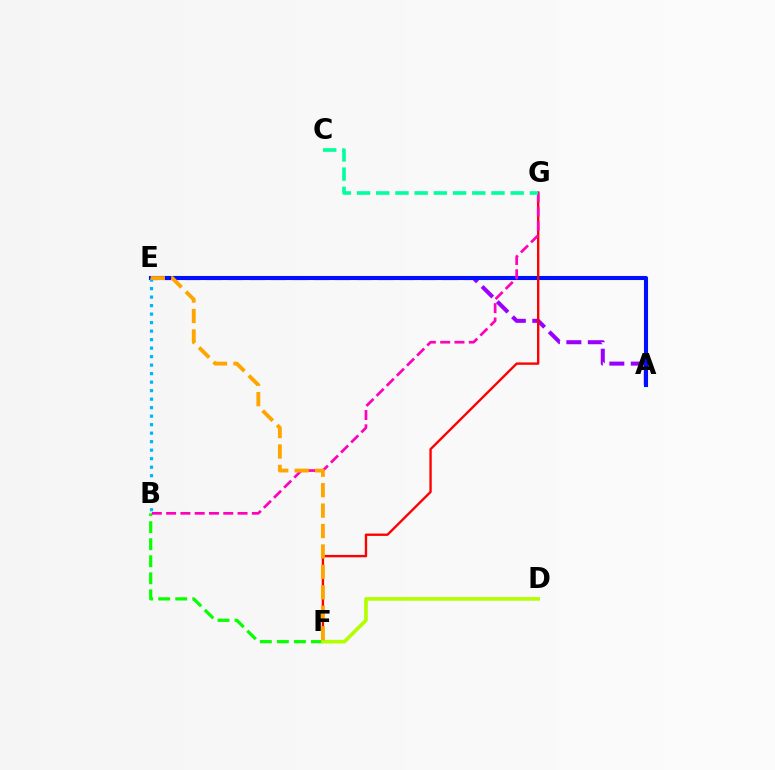{('A', 'E'): [{'color': '#9b00ff', 'line_style': 'dashed', 'thickness': 2.91}, {'color': '#0010ff', 'line_style': 'solid', 'thickness': 2.93}], ('B', 'F'): [{'color': '#08ff00', 'line_style': 'dashed', 'thickness': 2.32}], ('F', 'G'): [{'color': '#ff0000', 'line_style': 'solid', 'thickness': 1.7}], ('B', 'E'): [{'color': '#00b5ff', 'line_style': 'dotted', 'thickness': 2.31}], ('D', 'F'): [{'color': '#b3ff00', 'line_style': 'solid', 'thickness': 2.62}], ('B', 'G'): [{'color': '#ff00bd', 'line_style': 'dashed', 'thickness': 1.94}], ('E', 'F'): [{'color': '#ffa500', 'line_style': 'dashed', 'thickness': 2.78}], ('C', 'G'): [{'color': '#00ff9d', 'line_style': 'dashed', 'thickness': 2.61}]}